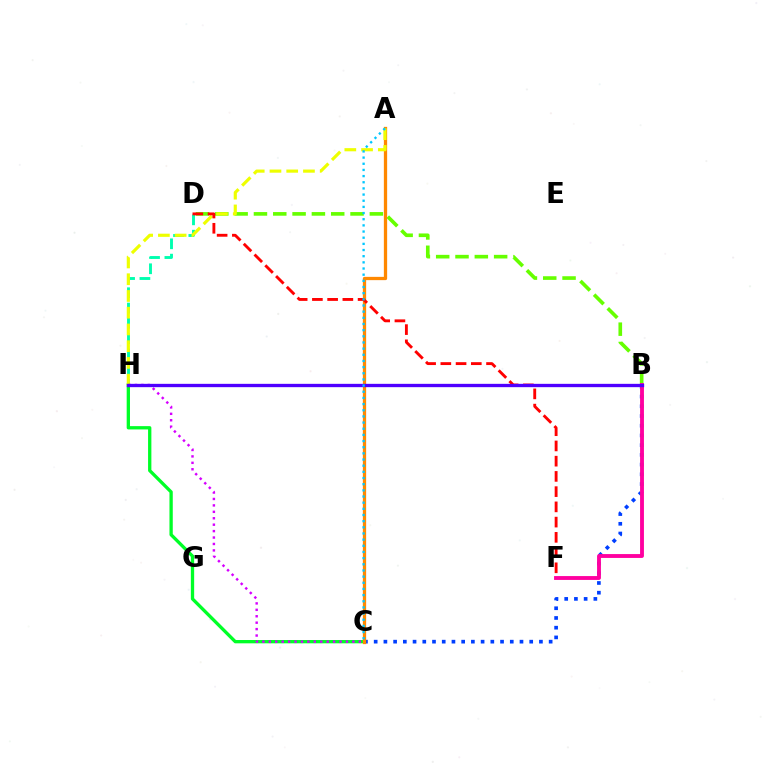{('D', 'H'): [{'color': '#00ffaf', 'line_style': 'dashed', 'thickness': 2.08}], ('B', 'D'): [{'color': '#66ff00', 'line_style': 'dashed', 'thickness': 2.62}], ('B', 'C'): [{'color': '#003fff', 'line_style': 'dotted', 'thickness': 2.64}], ('B', 'F'): [{'color': '#ff00a0', 'line_style': 'solid', 'thickness': 2.78}], ('C', 'H'): [{'color': '#00ff27', 'line_style': 'solid', 'thickness': 2.38}, {'color': '#d600ff', 'line_style': 'dotted', 'thickness': 1.75}], ('A', 'C'): [{'color': '#ff8800', 'line_style': 'solid', 'thickness': 2.36}, {'color': '#00c7ff', 'line_style': 'dotted', 'thickness': 1.67}], ('A', 'H'): [{'color': '#eeff00', 'line_style': 'dashed', 'thickness': 2.27}], ('D', 'F'): [{'color': '#ff0000', 'line_style': 'dashed', 'thickness': 2.07}], ('B', 'H'): [{'color': '#4f00ff', 'line_style': 'solid', 'thickness': 2.4}]}